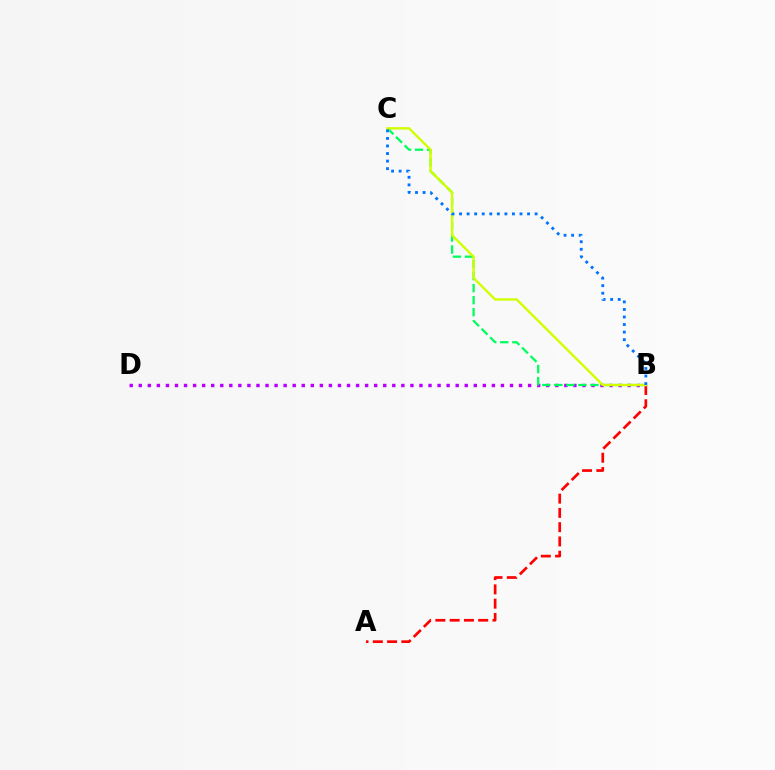{('A', 'B'): [{'color': '#ff0000', 'line_style': 'dashed', 'thickness': 1.94}], ('B', 'D'): [{'color': '#b900ff', 'line_style': 'dotted', 'thickness': 2.46}], ('B', 'C'): [{'color': '#00ff5c', 'line_style': 'dashed', 'thickness': 1.63}, {'color': '#d1ff00', 'line_style': 'solid', 'thickness': 1.72}, {'color': '#0074ff', 'line_style': 'dotted', 'thickness': 2.05}]}